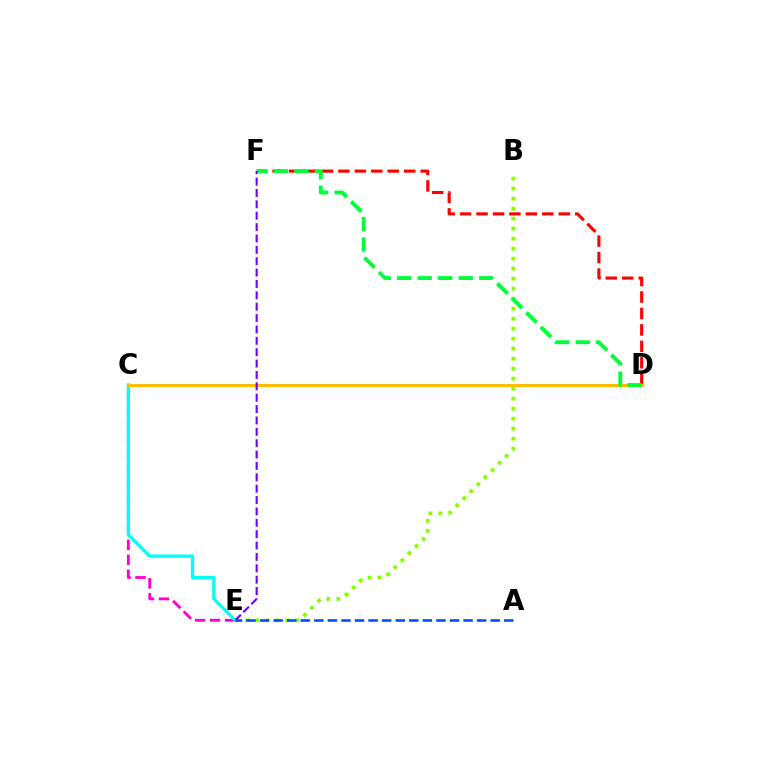{('C', 'E'): [{'color': '#ff00cf', 'line_style': 'dashed', 'thickness': 2.03}, {'color': '#00fff6', 'line_style': 'solid', 'thickness': 2.35}], ('D', 'F'): [{'color': '#ff0000', 'line_style': 'dashed', 'thickness': 2.23}, {'color': '#00ff39', 'line_style': 'dashed', 'thickness': 2.79}], ('B', 'E'): [{'color': '#84ff00', 'line_style': 'dotted', 'thickness': 2.72}], ('A', 'E'): [{'color': '#004bff', 'line_style': 'dashed', 'thickness': 1.84}], ('C', 'D'): [{'color': '#ffbd00', 'line_style': 'solid', 'thickness': 2.16}], ('E', 'F'): [{'color': '#7200ff', 'line_style': 'dashed', 'thickness': 1.55}]}